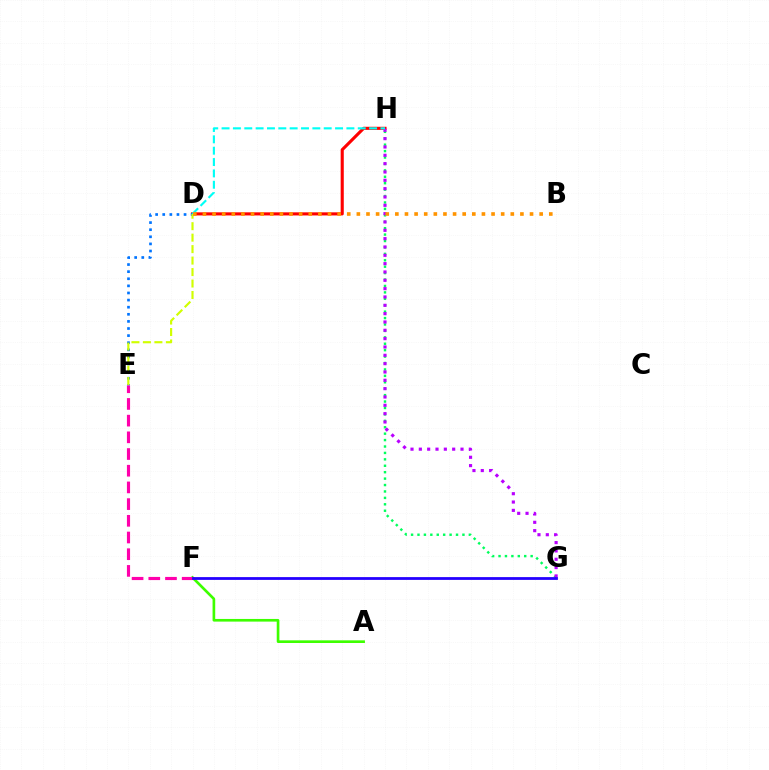{('G', 'H'): [{'color': '#00ff5c', 'line_style': 'dotted', 'thickness': 1.74}, {'color': '#b900ff', 'line_style': 'dotted', 'thickness': 2.26}], ('A', 'F'): [{'color': '#3dff00', 'line_style': 'solid', 'thickness': 1.91}], ('D', 'H'): [{'color': '#ff0000', 'line_style': 'solid', 'thickness': 2.24}, {'color': '#00fff6', 'line_style': 'dashed', 'thickness': 1.54}], ('D', 'E'): [{'color': '#0074ff', 'line_style': 'dotted', 'thickness': 1.93}, {'color': '#d1ff00', 'line_style': 'dashed', 'thickness': 1.56}], ('B', 'D'): [{'color': '#ff9400', 'line_style': 'dotted', 'thickness': 2.61}], ('E', 'F'): [{'color': '#ff00ac', 'line_style': 'dashed', 'thickness': 2.27}], ('F', 'G'): [{'color': '#2500ff', 'line_style': 'solid', 'thickness': 2.0}]}